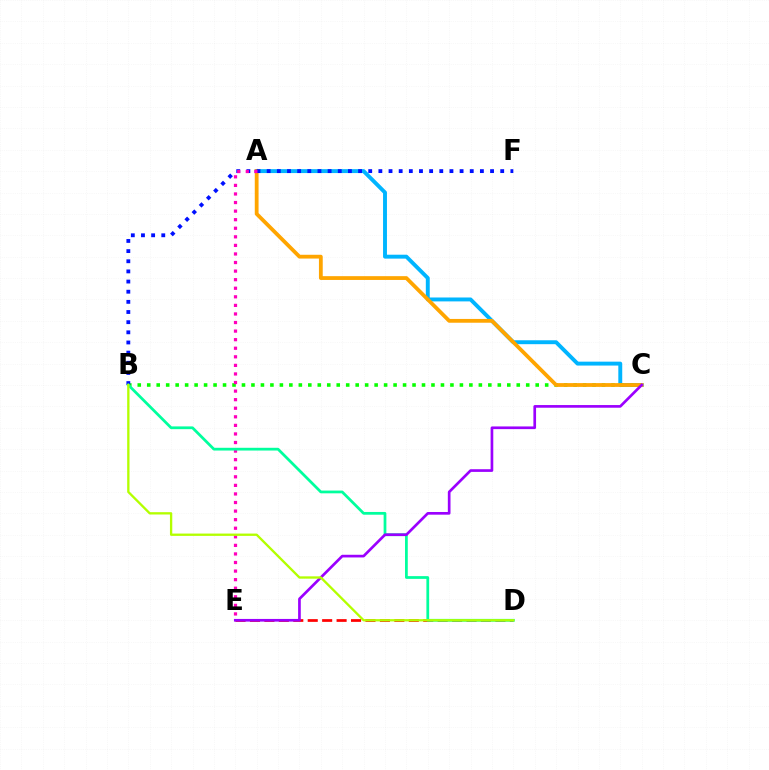{('A', 'C'): [{'color': '#00b5ff', 'line_style': 'solid', 'thickness': 2.81}, {'color': '#ffa500', 'line_style': 'solid', 'thickness': 2.73}], ('B', 'C'): [{'color': '#08ff00', 'line_style': 'dotted', 'thickness': 2.57}], ('B', 'F'): [{'color': '#0010ff', 'line_style': 'dotted', 'thickness': 2.76}], ('D', 'E'): [{'color': '#ff0000', 'line_style': 'dashed', 'thickness': 1.96}], ('A', 'E'): [{'color': '#ff00bd', 'line_style': 'dotted', 'thickness': 2.33}], ('B', 'D'): [{'color': '#00ff9d', 'line_style': 'solid', 'thickness': 1.98}, {'color': '#b3ff00', 'line_style': 'solid', 'thickness': 1.67}], ('C', 'E'): [{'color': '#9b00ff', 'line_style': 'solid', 'thickness': 1.93}]}